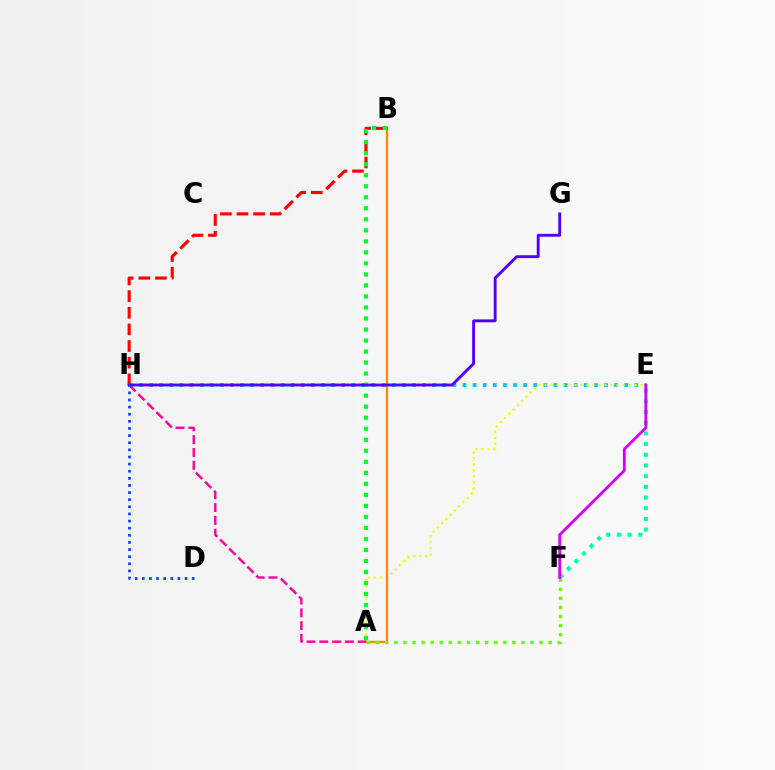{('E', 'H'): [{'color': '#00c7ff', 'line_style': 'dotted', 'thickness': 2.75}], ('A', 'E'): [{'color': '#eeff00', 'line_style': 'dotted', 'thickness': 1.63}], ('A', 'B'): [{'color': '#ff8800', 'line_style': 'solid', 'thickness': 1.65}, {'color': '#00ff27', 'line_style': 'dotted', 'thickness': 2.99}], ('D', 'H'): [{'color': '#003fff', 'line_style': 'dotted', 'thickness': 1.94}], ('B', 'H'): [{'color': '#ff0000', 'line_style': 'dashed', 'thickness': 2.26}], ('A', 'F'): [{'color': '#66ff00', 'line_style': 'dotted', 'thickness': 2.47}], ('E', 'F'): [{'color': '#00ffaf', 'line_style': 'dotted', 'thickness': 2.9}, {'color': '#d600ff', 'line_style': 'solid', 'thickness': 2.03}], ('A', 'H'): [{'color': '#ff00a0', 'line_style': 'dashed', 'thickness': 1.74}], ('G', 'H'): [{'color': '#4f00ff', 'line_style': 'solid', 'thickness': 2.07}]}